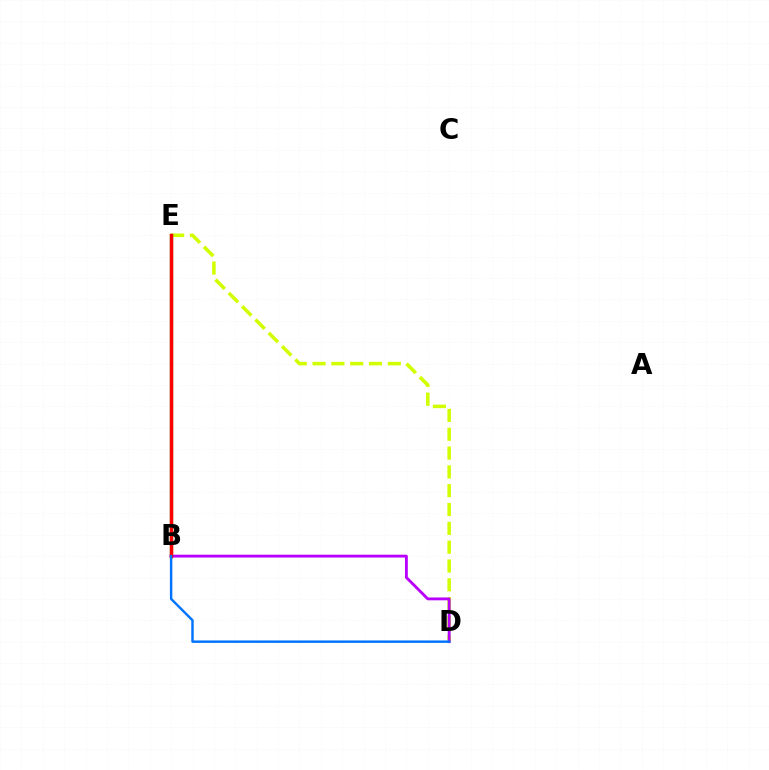{('D', 'E'): [{'color': '#d1ff00', 'line_style': 'dashed', 'thickness': 2.56}], ('B', 'E'): [{'color': '#00ff5c', 'line_style': 'solid', 'thickness': 2.34}, {'color': '#ff0000', 'line_style': 'solid', 'thickness': 2.52}], ('B', 'D'): [{'color': '#b900ff', 'line_style': 'solid', 'thickness': 2.05}, {'color': '#0074ff', 'line_style': 'solid', 'thickness': 1.76}]}